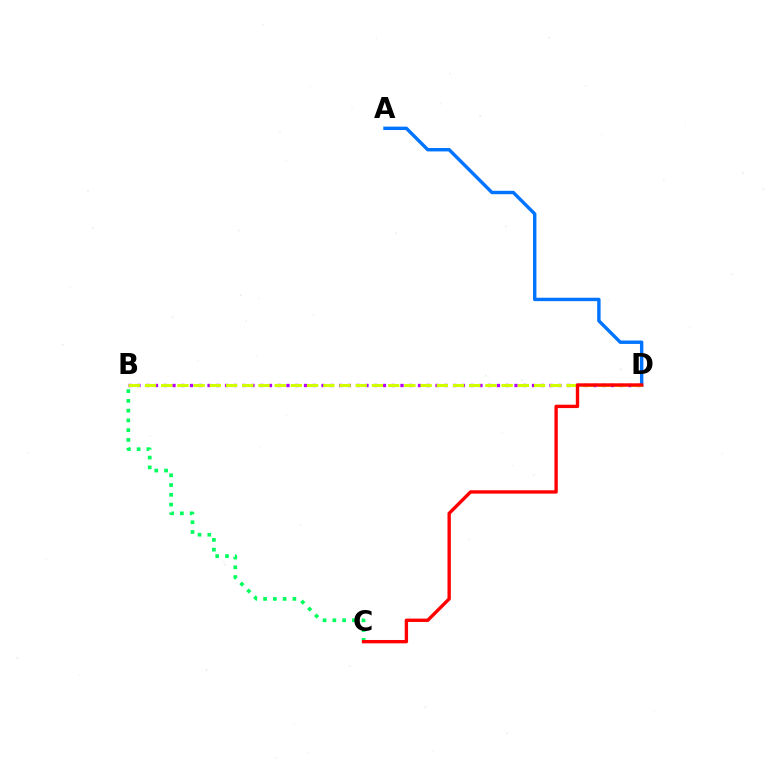{('A', 'D'): [{'color': '#0074ff', 'line_style': 'solid', 'thickness': 2.45}], ('B', 'C'): [{'color': '#00ff5c', 'line_style': 'dotted', 'thickness': 2.65}], ('B', 'D'): [{'color': '#b900ff', 'line_style': 'dotted', 'thickness': 2.38}, {'color': '#d1ff00', 'line_style': 'dashed', 'thickness': 2.2}], ('C', 'D'): [{'color': '#ff0000', 'line_style': 'solid', 'thickness': 2.42}]}